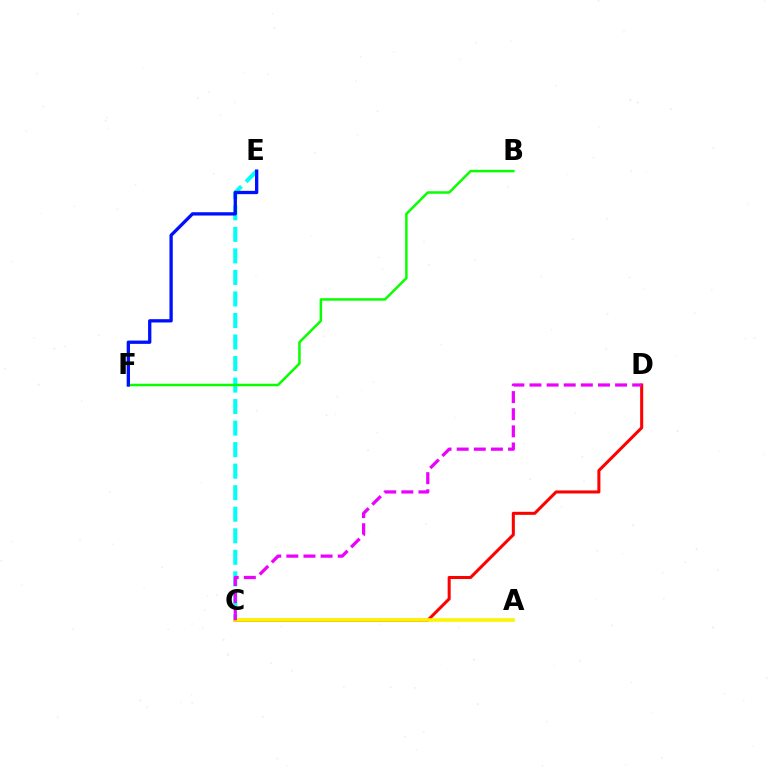{('C', 'D'): [{'color': '#ff0000', 'line_style': 'solid', 'thickness': 2.19}, {'color': '#ee00ff', 'line_style': 'dashed', 'thickness': 2.33}], ('C', 'E'): [{'color': '#00fff6', 'line_style': 'dashed', 'thickness': 2.92}], ('B', 'F'): [{'color': '#08ff00', 'line_style': 'solid', 'thickness': 1.79}], ('A', 'C'): [{'color': '#fcf500', 'line_style': 'solid', 'thickness': 2.57}], ('E', 'F'): [{'color': '#0010ff', 'line_style': 'solid', 'thickness': 2.38}]}